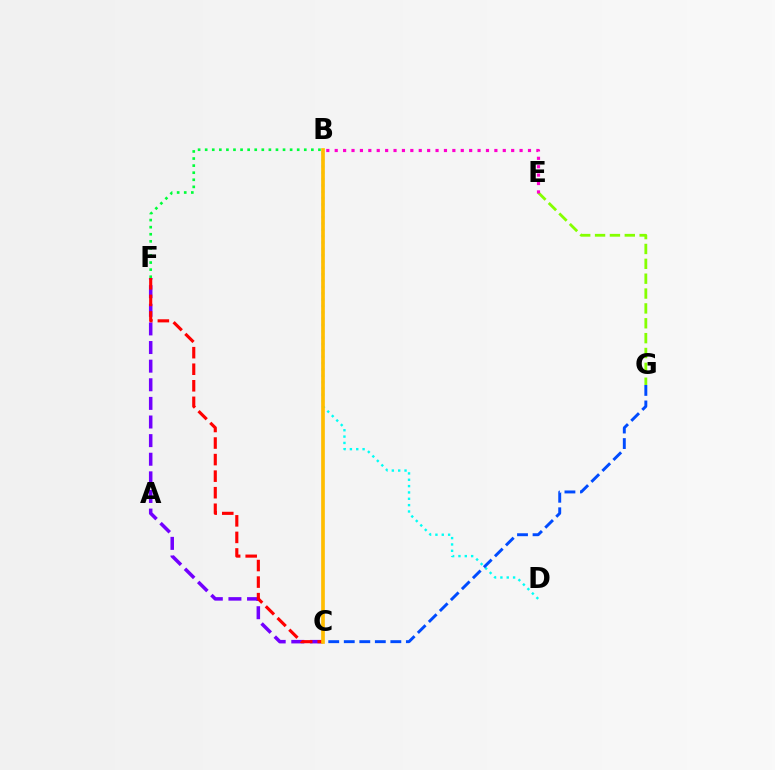{('C', 'F'): [{'color': '#7200ff', 'line_style': 'dashed', 'thickness': 2.53}, {'color': '#ff0000', 'line_style': 'dashed', 'thickness': 2.25}], ('B', 'D'): [{'color': '#00fff6', 'line_style': 'dotted', 'thickness': 1.72}], ('C', 'G'): [{'color': '#004bff', 'line_style': 'dashed', 'thickness': 2.11}], ('E', 'G'): [{'color': '#84ff00', 'line_style': 'dashed', 'thickness': 2.02}], ('B', 'F'): [{'color': '#00ff39', 'line_style': 'dotted', 'thickness': 1.92}], ('B', 'E'): [{'color': '#ff00cf', 'line_style': 'dotted', 'thickness': 2.28}], ('B', 'C'): [{'color': '#ffbd00', 'line_style': 'solid', 'thickness': 2.65}]}